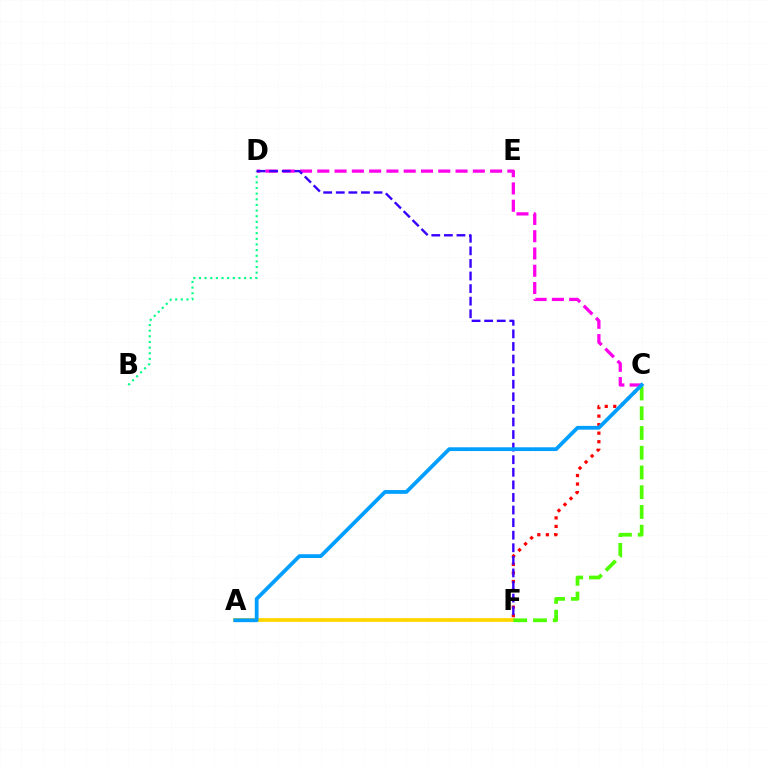{('B', 'D'): [{'color': '#00ff86', 'line_style': 'dotted', 'thickness': 1.53}], ('C', 'F'): [{'color': '#ff0000', 'line_style': 'dotted', 'thickness': 2.32}, {'color': '#4fff00', 'line_style': 'dashed', 'thickness': 2.68}], ('C', 'D'): [{'color': '#ff00ed', 'line_style': 'dashed', 'thickness': 2.35}], ('D', 'F'): [{'color': '#3700ff', 'line_style': 'dashed', 'thickness': 1.71}], ('A', 'F'): [{'color': '#ffd500', 'line_style': 'solid', 'thickness': 2.7}], ('A', 'C'): [{'color': '#009eff', 'line_style': 'solid', 'thickness': 2.71}]}